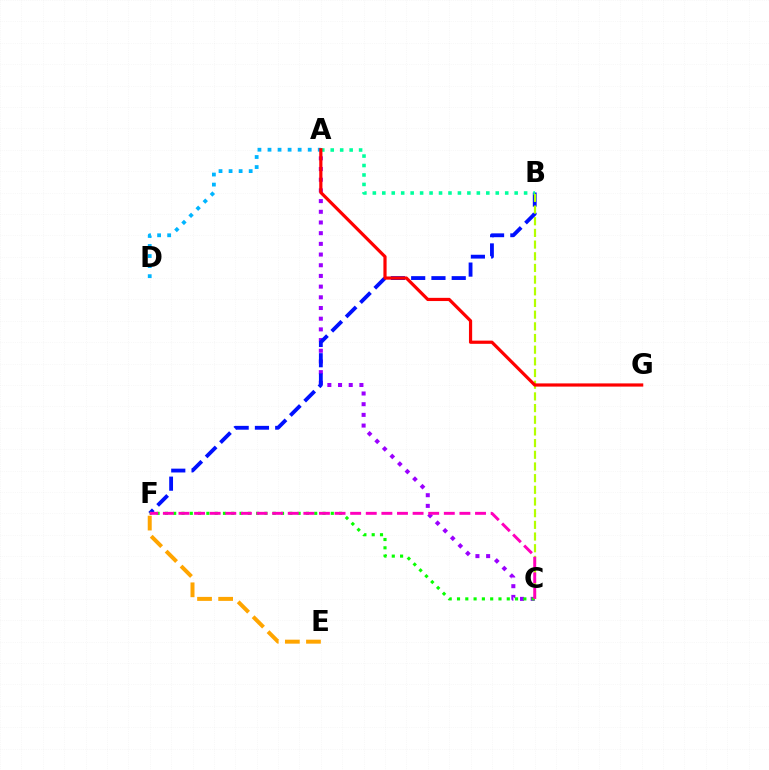{('A', 'C'): [{'color': '#9b00ff', 'line_style': 'dotted', 'thickness': 2.9}], ('B', 'F'): [{'color': '#0010ff', 'line_style': 'dashed', 'thickness': 2.75}], ('C', 'F'): [{'color': '#08ff00', 'line_style': 'dotted', 'thickness': 2.25}, {'color': '#ff00bd', 'line_style': 'dashed', 'thickness': 2.12}], ('A', 'D'): [{'color': '#00b5ff', 'line_style': 'dotted', 'thickness': 2.73}], ('A', 'B'): [{'color': '#00ff9d', 'line_style': 'dotted', 'thickness': 2.57}], ('E', 'F'): [{'color': '#ffa500', 'line_style': 'dashed', 'thickness': 2.87}], ('B', 'C'): [{'color': '#b3ff00', 'line_style': 'dashed', 'thickness': 1.59}], ('A', 'G'): [{'color': '#ff0000', 'line_style': 'solid', 'thickness': 2.3}]}